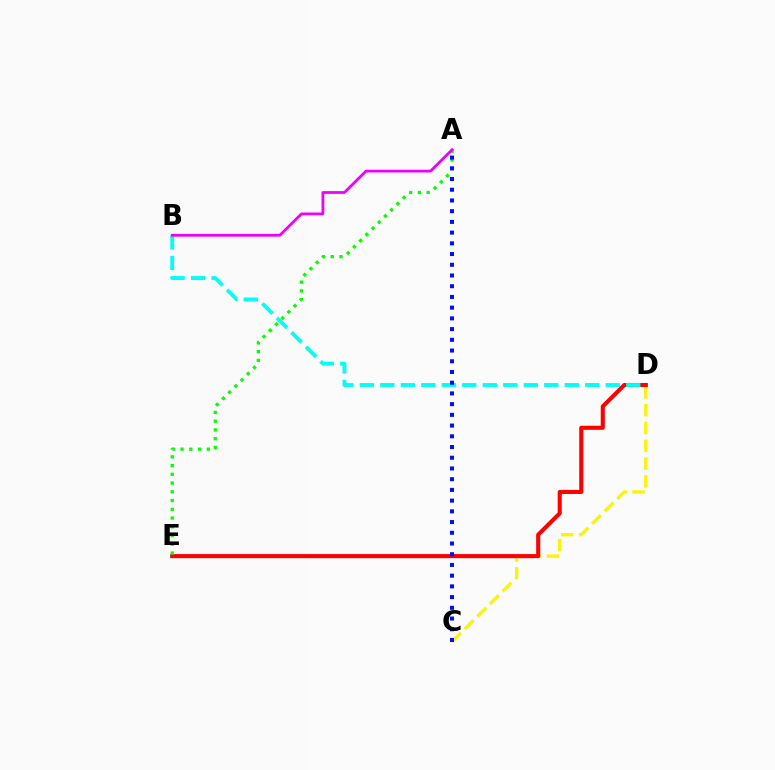{('C', 'D'): [{'color': '#fcf500', 'line_style': 'dashed', 'thickness': 2.42}], ('D', 'E'): [{'color': '#ff0000', 'line_style': 'solid', 'thickness': 2.94}], ('B', 'D'): [{'color': '#00fff6', 'line_style': 'dashed', 'thickness': 2.78}], ('A', 'E'): [{'color': '#08ff00', 'line_style': 'dotted', 'thickness': 2.38}], ('A', 'B'): [{'color': '#ee00ff', 'line_style': 'solid', 'thickness': 2.0}], ('A', 'C'): [{'color': '#0010ff', 'line_style': 'dotted', 'thickness': 2.91}]}